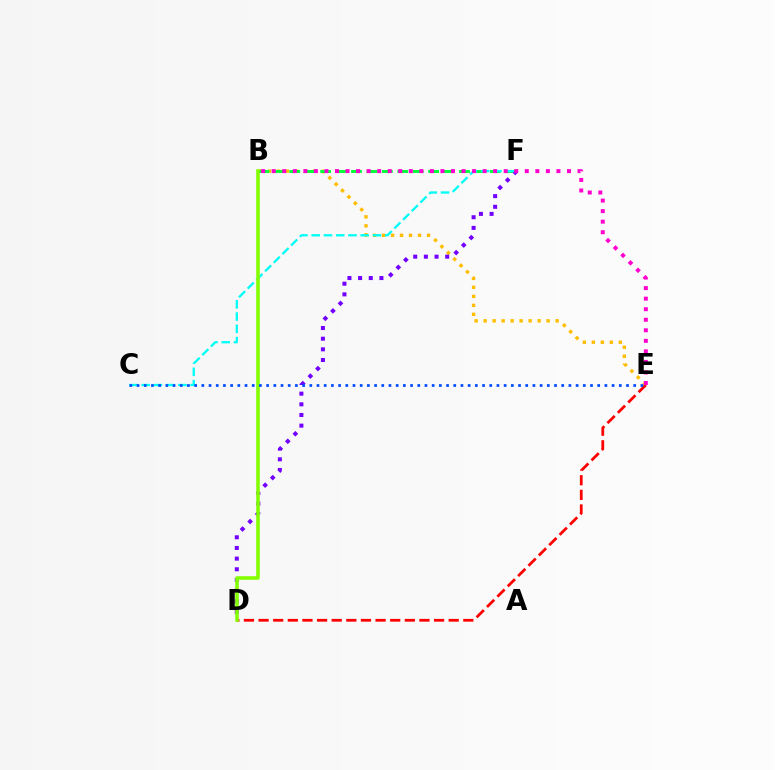{('B', 'E'): [{'color': '#ffbd00', 'line_style': 'dotted', 'thickness': 2.45}, {'color': '#ff00cf', 'line_style': 'dotted', 'thickness': 2.86}], ('B', 'F'): [{'color': '#00ff39', 'line_style': 'dashed', 'thickness': 2.1}], ('D', 'F'): [{'color': '#7200ff', 'line_style': 'dotted', 'thickness': 2.9}], ('D', 'E'): [{'color': '#ff0000', 'line_style': 'dashed', 'thickness': 1.99}], ('C', 'F'): [{'color': '#00fff6', 'line_style': 'dashed', 'thickness': 1.66}], ('B', 'D'): [{'color': '#84ff00', 'line_style': 'solid', 'thickness': 2.57}], ('C', 'E'): [{'color': '#004bff', 'line_style': 'dotted', 'thickness': 1.96}]}